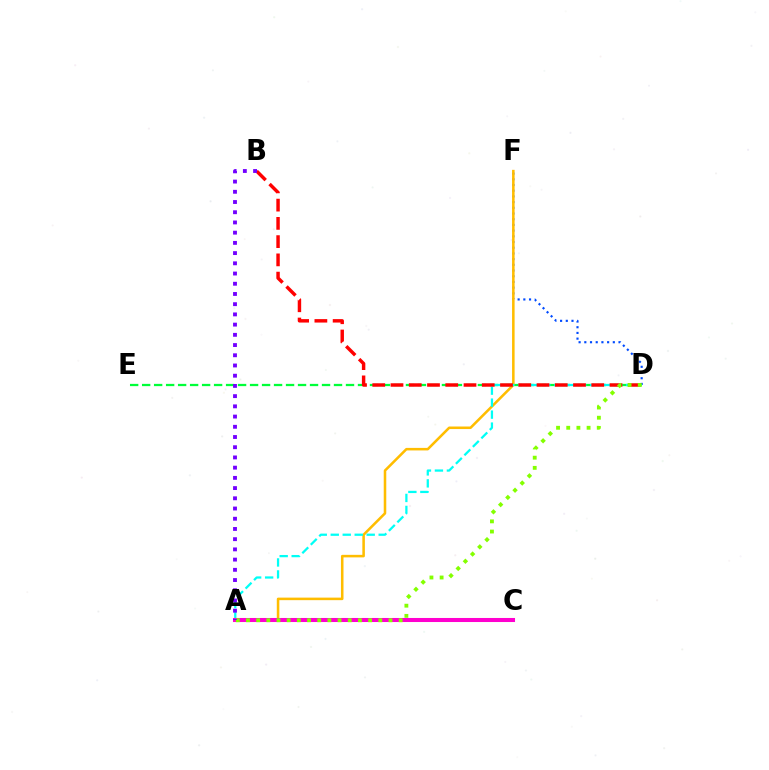{('D', 'F'): [{'color': '#004bff', 'line_style': 'dotted', 'thickness': 1.55}], ('D', 'E'): [{'color': '#00ff39', 'line_style': 'dashed', 'thickness': 1.63}], ('A', 'F'): [{'color': '#ffbd00', 'line_style': 'solid', 'thickness': 1.83}], ('A', 'D'): [{'color': '#00fff6', 'line_style': 'dashed', 'thickness': 1.63}, {'color': '#84ff00', 'line_style': 'dotted', 'thickness': 2.76}], ('B', 'D'): [{'color': '#ff0000', 'line_style': 'dashed', 'thickness': 2.48}], ('A', 'C'): [{'color': '#ff00cf', 'line_style': 'solid', 'thickness': 2.92}], ('A', 'B'): [{'color': '#7200ff', 'line_style': 'dotted', 'thickness': 2.78}]}